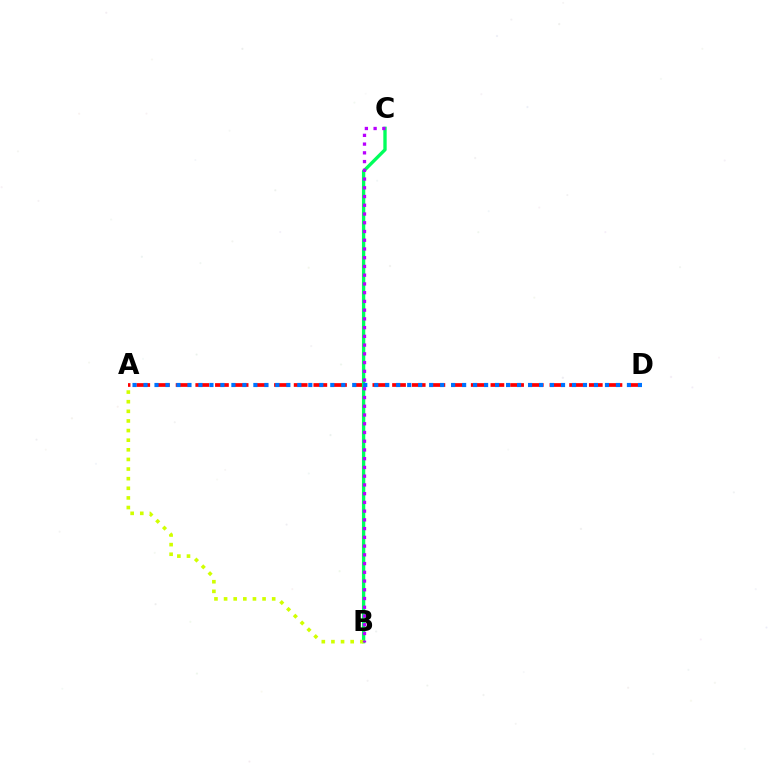{('A', 'D'): [{'color': '#ff0000', 'line_style': 'dashed', 'thickness': 2.67}, {'color': '#0074ff', 'line_style': 'dotted', 'thickness': 2.99}], ('B', 'C'): [{'color': '#00ff5c', 'line_style': 'solid', 'thickness': 2.41}, {'color': '#b900ff', 'line_style': 'dotted', 'thickness': 2.37}], ('A', 'B'): [{'color': '#d1ff00', 'line_style': 'dotted', 'thickness': 2.61}]}